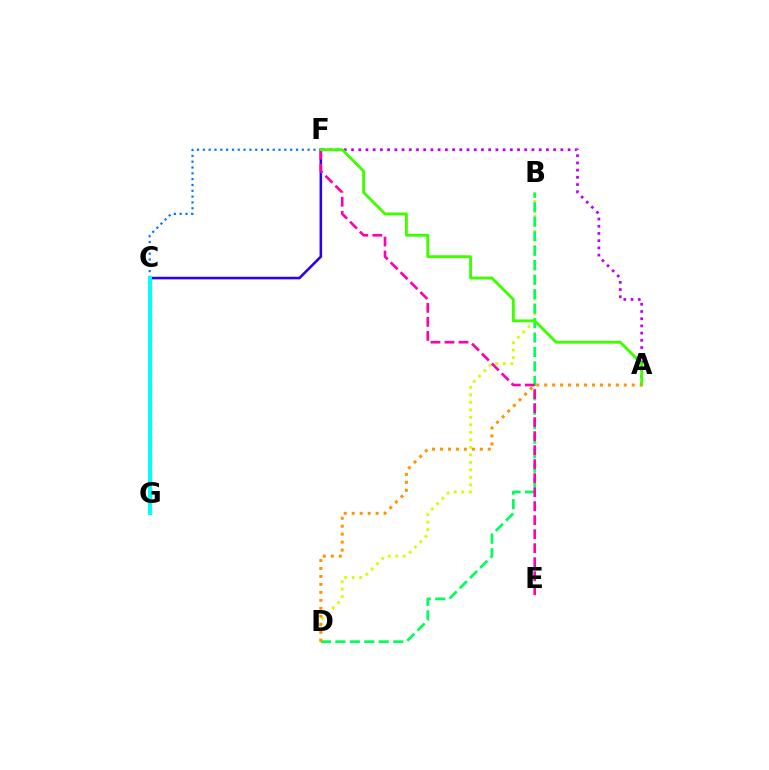{('B', 'D'): [{'color': '#d1ff00', 'line_style': 'dotted', 'thickness': 2.04}, {'color': '#00ff5c', 'line_style': 'dashed', 'thickness': 1.97}], ('A', 'F'): [{'color': '#b900ff', 'line_style': 'dotted', 'thickness': 1.96}, {'color': '#3dff00', 'line_style': 'solid', 'thickness': 2.06}], ('C', 'G'): [{'color': '#ff0000', 'line_style': 'dashed', 'thickness': 2.37}, {'color': '#00fff6', 'line_style': 'solid', 'thickness': 2.88}], ('C', 'F'): [{'color': '#2500ff', 'line_style': 'solid', 'thickness': 1.85}, {'color': '#0074ff', 'line_style': 'dotted', 'thickness': 1.58}], ('E', 'F'): [{'color': '#ff00ac', 'line_style': 'dashed', 'thickness': 1.9}], ('A', 'D'): [{'color': '#ff9400', 'line_style': 'dotted', 'thickness': 2.16}]}